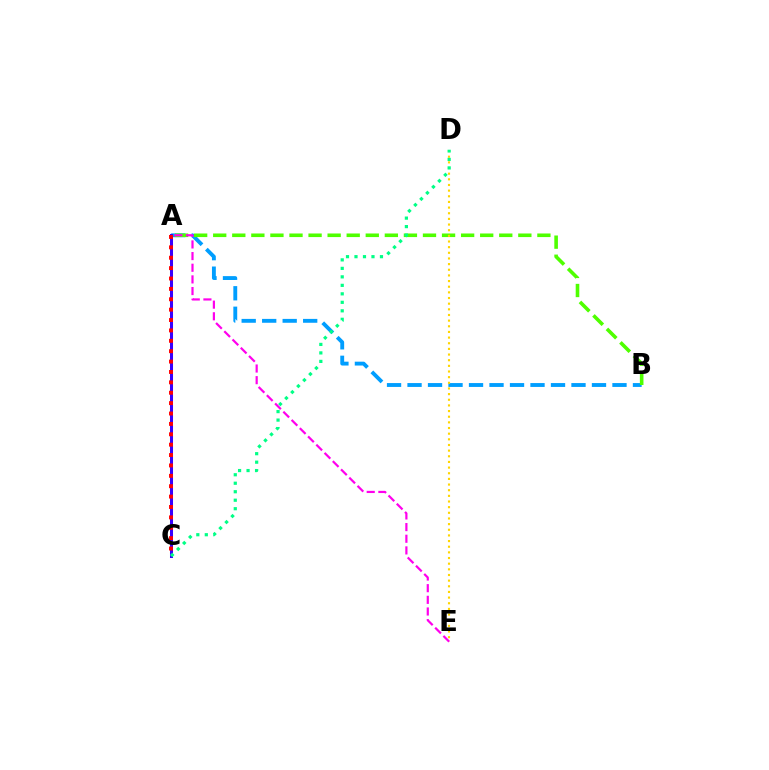{('A', 'B'): [{'color': '#009eff', 'line_style': 'dashed', 'thickness': 2.78}, {'color': '#4fff00', 'line_style': 'dashed', 'thickness': 2.59}], ('A', 'C'): [{'color': '#3700ff', 'line_style': 'solid', 'thickness': 2.18}, {'color': '#ff0000', 'line_style': 'dotted', 'thickness': 2.82}], ('D', 'E'): [{'color': '#ffd500', 'line_style': 'dotted', 'thickness': 1.54}], ('C', 'D'): [{'color': '#00ff86', 'line_style': 'dotted', 'thickness': 2.31}], ('A', 'E'): [{'color': '#ff00ed', 'line_style': 'dashed', 'thickness': 1.58}]}